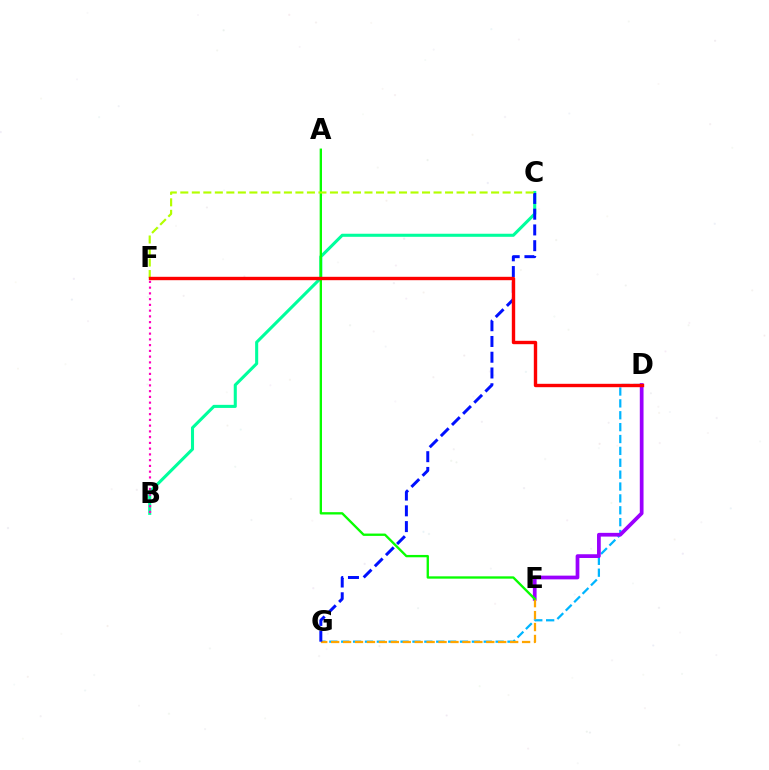{('B', 'C'): [{'color': '#00ff9d', 'line_style': 'solid', 'thickness': 2.21}], ('D', 'G'): [{'color': '#00b5ff', 'line_style': 'dashed', 'thickness': 1.61}], ('D', 'E'): [{'color': '#9b00ff', 'line_style': 'solid', 'thickness': 2.69}], ('E', 'G'): [{'color': '#ffa500', 'line_style': 'dashed', 'thickness': 1.62}], ('B', 'F'): [{'color': '#ff00bd', 'line_style': 'dotted', 'thickness': 1.56}], ('C', 'G'): [{'color': '#0010ff', 'line_style': 'dashed', 'thickness': 2.14}], ('A', 'E'): [{'color': '#08ff00', 'line_style': 'solid', 'thickness': 1.68}], ('C', 'F'): [{'color': '#b3ff00', 'line_style': 'dashed', 'thickness': 1.56}], ('D', 'F'): [{'color': '#ff0000', 'line_style': 'solid', 'thickness': 2.44}]}